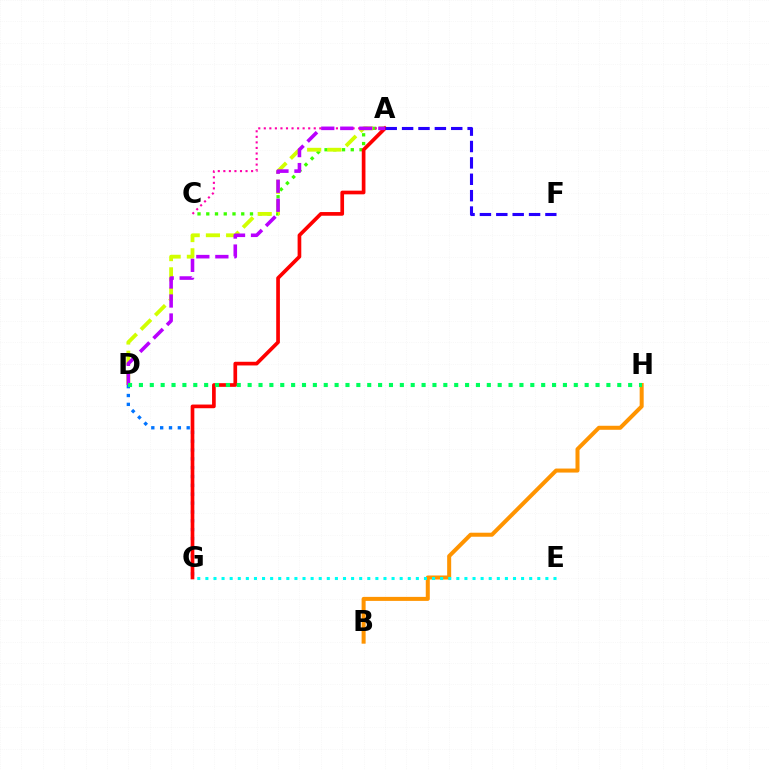{('A', 'C'): [{'color': '#3dff00', 'line_style': 'dotted', 'thickness': 2.38}, {'color': '#ff00ac', 'line_style': 'dotted', 'thickness': 1.51}], ('A', 'D'): [{'color': '#d1ff00', 'line_style': 'dashed', 'thickness': 2.75}, {'color': '#b900ff', 'line_style': 'dashed', 'thickness': 2.58}], ('D', 'G'): [{'color': '#0074ff', 'line_style': 'dotted', 'thickness': 2.4}], ('A', 'G'): [{'color': '#ff0000', 'line_style': 'solid', 'thickness': 2.65}], ('A', 'F'): [{'color': '#2500ff', 'line_style': 'dashed', 'thickness': 2.23}], ('B', 'H'): [{'color': '#ff9400', 'line_style': 'solid', 'thickness': 2.89}], ('D', 'H'): [{'color': '#00ff5c', 'line_style': 'dotted', 'thickness': 2.95}], ('E', 'G'): [{'color': '#00fff6', 'line_style': 'dotted', 'thickness': 2.2}]}